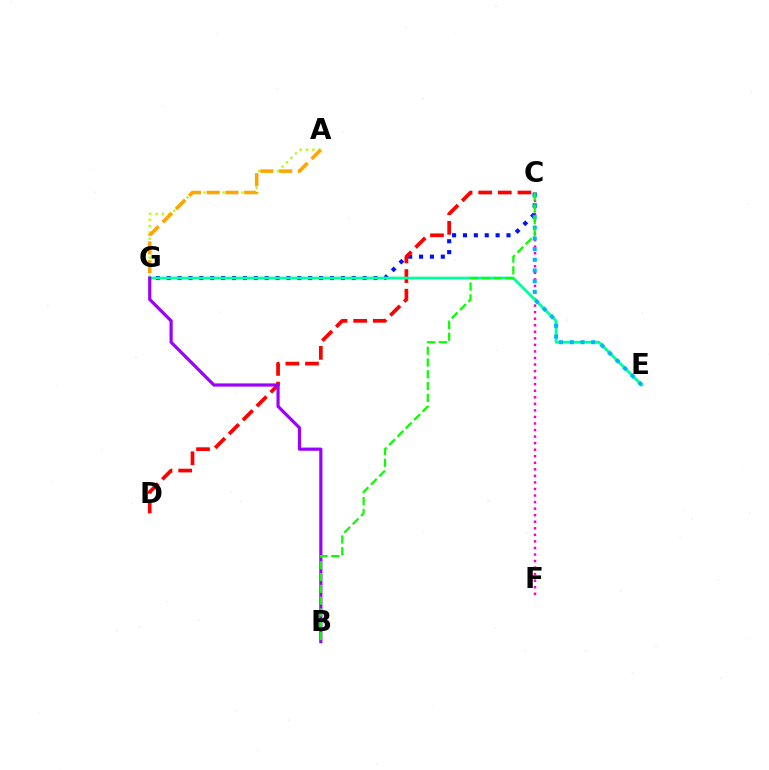{('C', 'F'): [{'color': '#ff00bd', 'line_style': 'dotted', 'thickness': 1.78}], ('C', 'G'): [{'color': '#0010ff', 'line_style': 'dotted', 'thickness': 2.96}], ('A', 'G'): [{'color': '#b3ff00', 'line_style': 'dotted', 'thickness': 1.72}, {'color': '#ffa500', 'line_style': 'dashed', 'thickness': 2.55}], ('C', 'D'): [{'color': '#ff0000', 'line_style': 'dashed', 'thickness': 2.66}], ('E', 'G'): [{'color': '#00ff9d', 'line_style': 'solid', 'thickness': 2.02}], ('C', 'E'): [{'color': '#00b5ff', 'line_style': 'dotted', 'thickness': 2.91}], ('B', 'G'): [{'color': '#9b00ff', 'line_style': 'solid', 'thickness': 2.29}], ('B', 'C'): [{'color': '#08ff00', 'line_style': 'dashed', 'thickness': 1.6}]}